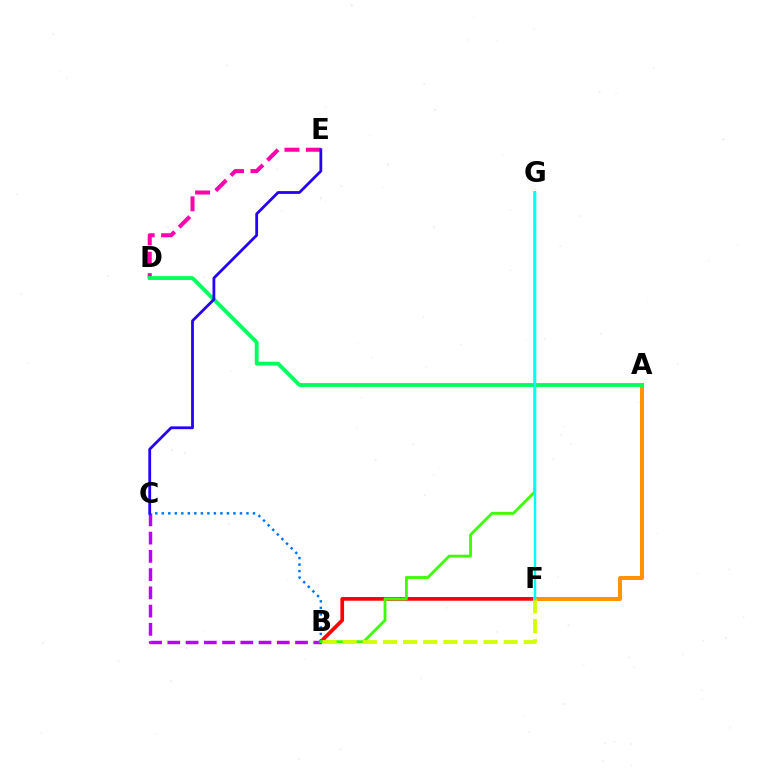{('B', 'F'): [{'color': '#ff0000', 'line_style': 'solid', 'thickness': 2.65}, {'color': '#d1ff00', 'line_style': 'dashed', 'thickness': 2.73}], ('B', 'C'): [{'color': '#b900ff', 'line_style': 'dashed', 'thickness': 2.48}, {'color': '#0074ff', 'line_style': 'dotted', 'thickness': 1.77}], ('D', 'E'): [{'color': '#ff00ac', 'line_style': 'dashed', 'thickness': 2.91}], ('A', 'F'): [{'color': '#ff9400', 'line_style': 'solid', 'thickness': 2.86}], ('A', 'D'): [{'color': '#00ff5c', 'line_style': 'solid', 'thickness': 2.74}], ('C', 'E'): [{'color': '#2500ff', 'line_style': 'solid', 'thickness': 2.01}], ('B', 'G'): [{'color': '#3dff00', 'line_style': 'solid', 'thickness': 2.03}], ('F', 'G'): [{'color': '#00fff6', 'line_style': 'solid', 'thickness': 1.74}]}